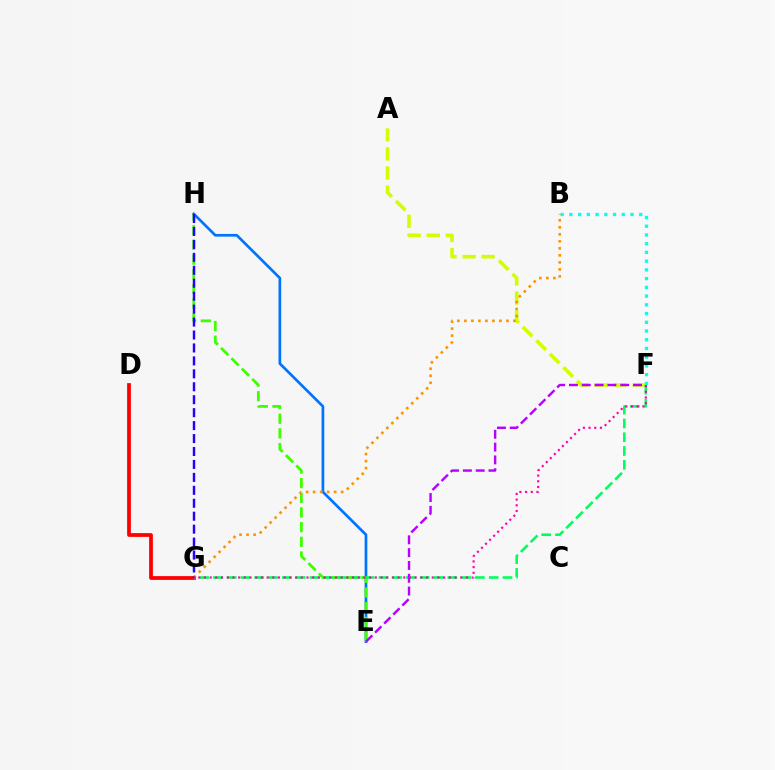{('E', 'H'): [{'color': '#0074ff', 'line_style': 'solid', 'thickness': 1.95}, {'color': '#3dff00', 'line_style': 'dashed', 'thickness': 1.99}], ('A', 'F'): [{'color': '#d1ff00', 'line_style': 'dashed', 'thickness': 2.59}], ('D', 'G'): [{'color': '#ff0000', 'line_style': 'solid', 'thickness': 2.71}], ('F', 'G'): [{'color': '#00ff5c', 'line_style': 'dashed', 'thickness': 1.87}, {'color': '#ff00ac', 'line_style': 'dotted', 'thickness': 1.55}], ('E', 'F'): [{'color': '#b900ff', 'line_style': 'dashed', 'thickness': 1.74}], ('B', 'G'): [{'color': '#ff9400', 'line_style': 'dotted', 'thickness': 1.91}], ('B', 'F'): [{'color': '#00fff6', 'line_style': 'dotted', 'thickness': 2.37}], ('G', 'H'): [{'color': '#2500ff', 'line_style': 'dashed', 'thickness': 1.76}]}